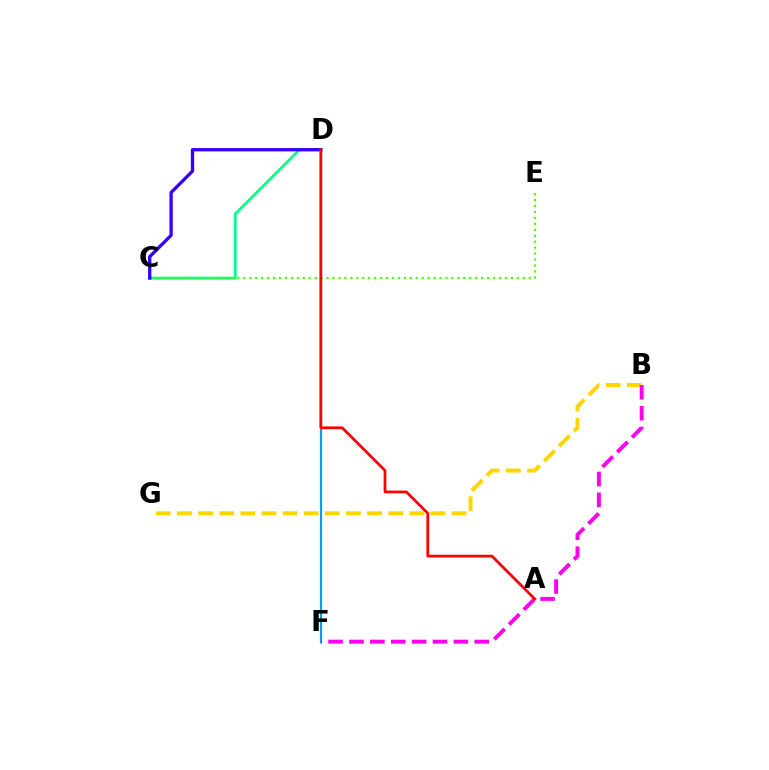{('B', 'G'): [{'color': '#ffd500', 'line_style': 'dashed', 'thickness': 2.87}], ('D', 'F'): [{'color': '#009eff', 'line_style': 'solid', 'thickness': 1.57}], ('C', 'D'): [{'color': '#00ff86', 'line_style': 'solid', 'thickness': 1.97}, {'color': '#3700ff', 'line_style': 'solid', 'thickness': 2.4}], ('C', 'E'): [{'color': '#4fff00', 'line_style': 'dotted', 'thickness': 1.62}], ('B', 'F'): [{'color': '#ff00ed', 'line_style': 'dashed', 'thickness': 2.84}], ('A', 'D'): [{'color': '#ff0000', 'line_style': 'solid', 'thickness': 1.98}]}